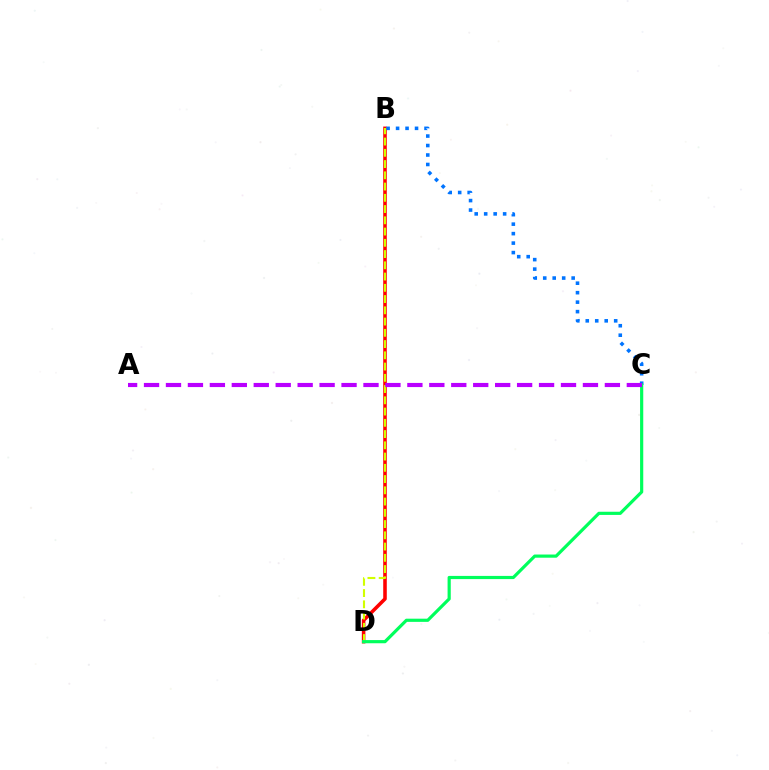{('B', 'D'): [{'color': '#ff0000', 'line_style': 'solid', 'thickness': 2.56}, {'color': '#d1ff00', 'line_style': 'dashed', 'thickness': 1.53}], ('B', 'C'): [{'color': '#0074ff', 'line_style': 'dotted', 'thickness': 2.58}], ('C', 'D'): [{'color': '#00ff5c', 'line_style': 'solid', 'thickness': 2.29}], ('A', 'C'): [{'color': '#b900ff', 'line_style': 'dashed', 'thickness': 2.98}]}